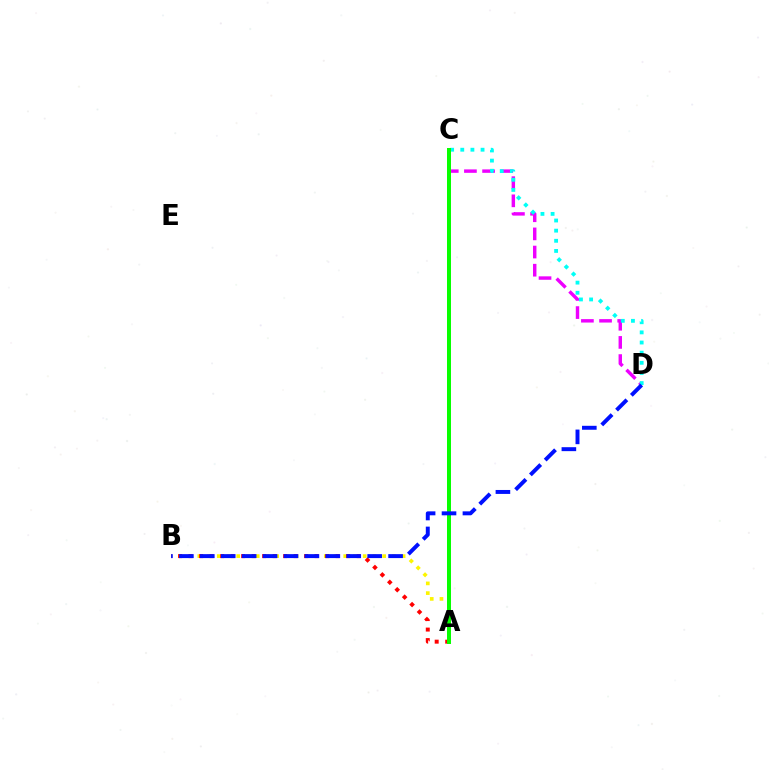{('C', 'D'): [{'color': '#ee00ff', 'line_style': 'dashed', 'thickness': 2.47}, {'color': '#00fff6', 'line_style': 'dotted', 'thickness': 2.75}], ('A', 'B'): [{'color': '#fcf500', 'line_style': 'dotted', 'thickness': 2.64}, {'color': '#ff0000', 'line_style': 'dotted', 'thickness': 2.85}], ('A', 'C'): [{'color': '#08ff00', 'line_style': 'solid', 'thickness': 2.87}], ('B', 'D'): [{'color': '#0010ff', 'line_style': 'dashed', 'thickness': 2.84}]}